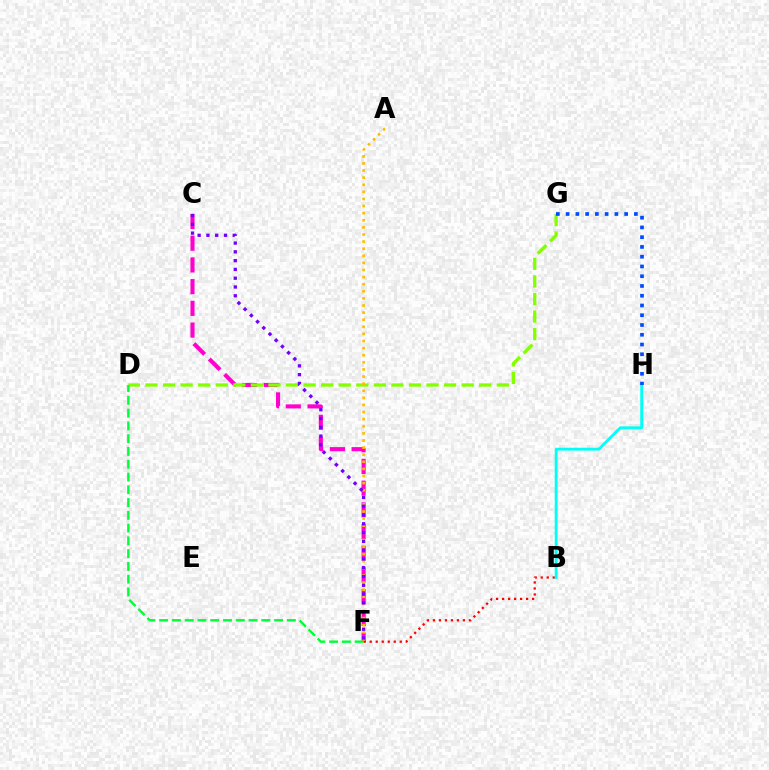{('C', 'F'): [{'color': '#ff00cf', 'line_style': 'dashed', 'thickness': 2.95}, {'color': '#7200ff', 'line_style': 'dotted', 'thickness': 2.39}], ('B', 'F'): [{'color': '#ff0000', 'line_style': 'dotted', 'thickness': 1.63}], ('D', 'G'): [{'color': '#84ff00', 'line_style': 'dashed', 'thickness': 2.39}], ('D', 'F'): [{'color': '#00ff39', 'line_style': 'dashed', 'thickness': 1.74}], ('B', 'H'): [{'color': '#00fff6', 'line_style': 'solid', 'thickness': 2.03}], ('G', 'H'): [{'color': '#004bff', 'line_style': 'dotted', 'thickness': 2.65}], ('A', 'F'): [{'color': '#ffbd00', 'line_style': 'dotted', 'thickness': 1.93}]}